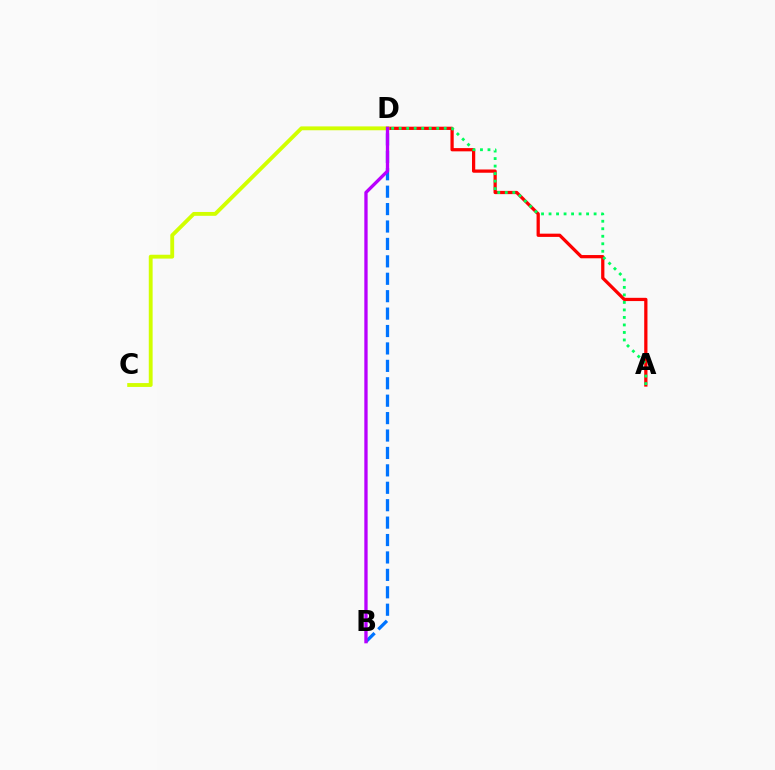{('A', 'D'): [{'color': '#ff0000', 'line_style': 'solid', 'thickness': 2.34}, {'color': '#00ff5c', 'line_style': 'dotted', 'thickness': 2.04}], ('C', 'D'): [{'color': '#d1ff00', 'line_style': 'solid', 'thickness': 2.78}], ('B', 'D'): [{'color': '#0074ff', 'line_style': 'dashed', 'thickness': 2.37}, {'color': '#b900ff', 'line_style': 'solid', 'thickness': 2.38}]}